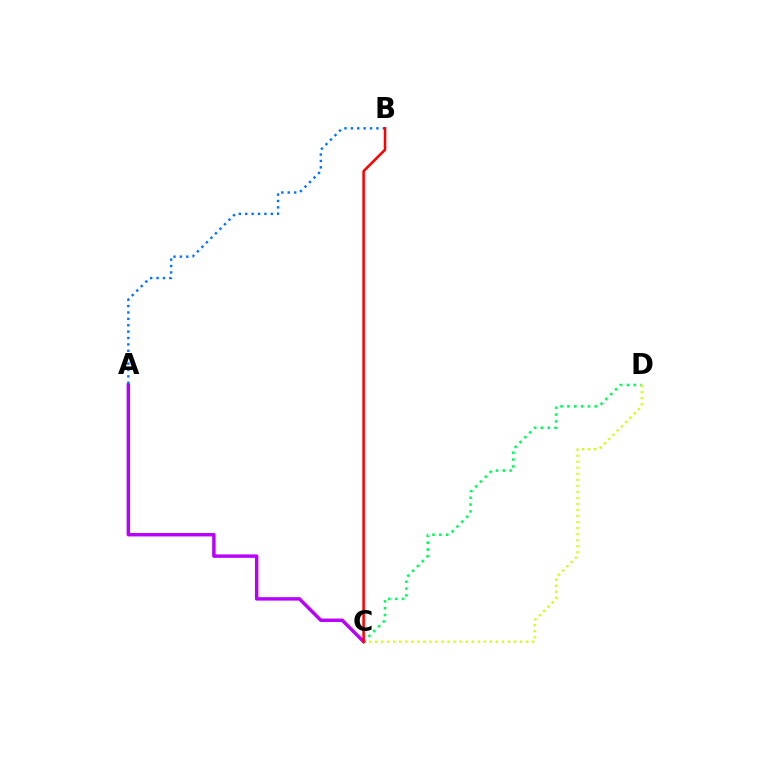{('C', 'D'): [{'color': '#00ff5c', 'line_style': 'dotted', 'thickness': 1.86}, {'color': '#d1ff00', 'line_style': 'dotted', 'thickness': 1.64}], ('A', 'C'): [{'color': '#b900ff', 'line_style': 'solid', 'thickness': 2.46}], ('A', 'B'): [{'color': '#0074ff', 'line_style': 'dotted', 'thickness': 1.74}], ('B', 'C'): [{'color': '#ff0000', 'line_style': 'solid', 'thickness': 1.83}]}